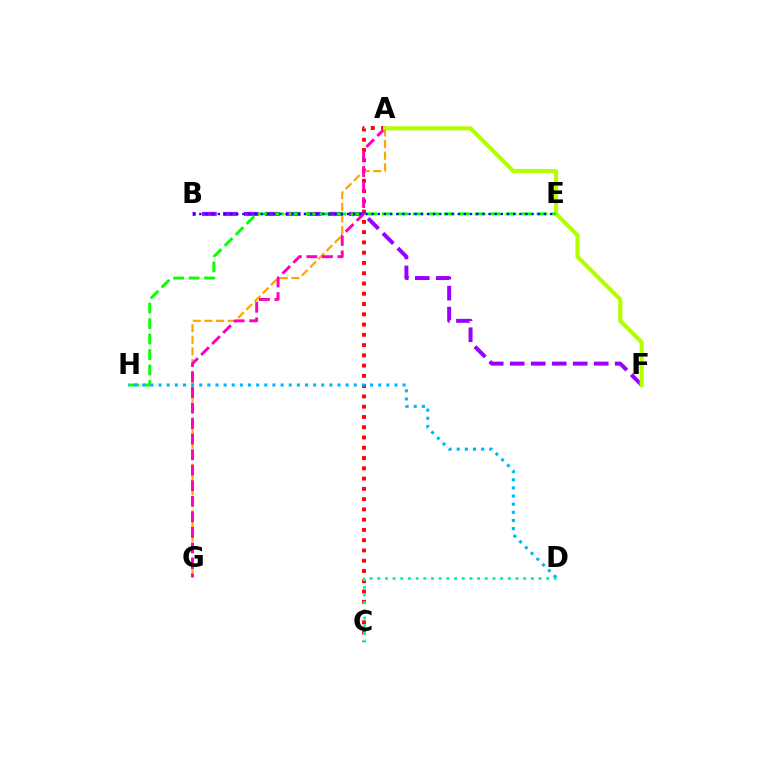{('A', 'C'): [{'color': '#ff0000', 'line_style': 'dotted', 'thickness': 2.79}], ('A', 'G'): [{'color': '#ffa500', 'line_style': 'dashed', 'thickness': 1.58}, {'color': '#ff00bd', 'line_style': 'dashed', 'thickness': 2.11}], ('B', 'F'): [{'color': '#9b00ff', 'line_style': 'dashed', 'thickness': 2.85}], ('A', 'F'): [{'color': '#b3ff00', 'line_style': 'solid', 'thickness': 2.96}], ('E', 'H'): [{'color': '#08ff00', 'line_style': 'dashed', 'thickness': 2.1}], ('B', 'E'): [{'color': '#0010ff', 'line_style': 'dotted', 'thickness': 1.67}], ('C', 'D'): [{'color': '#00ff9d', 'line_style': 'dotted', 'thickness': 2.09}], ('D', 'H'): [{'color': '#00b5ff', 'line_style': 'dotted', 'thickness': 2.21}]}